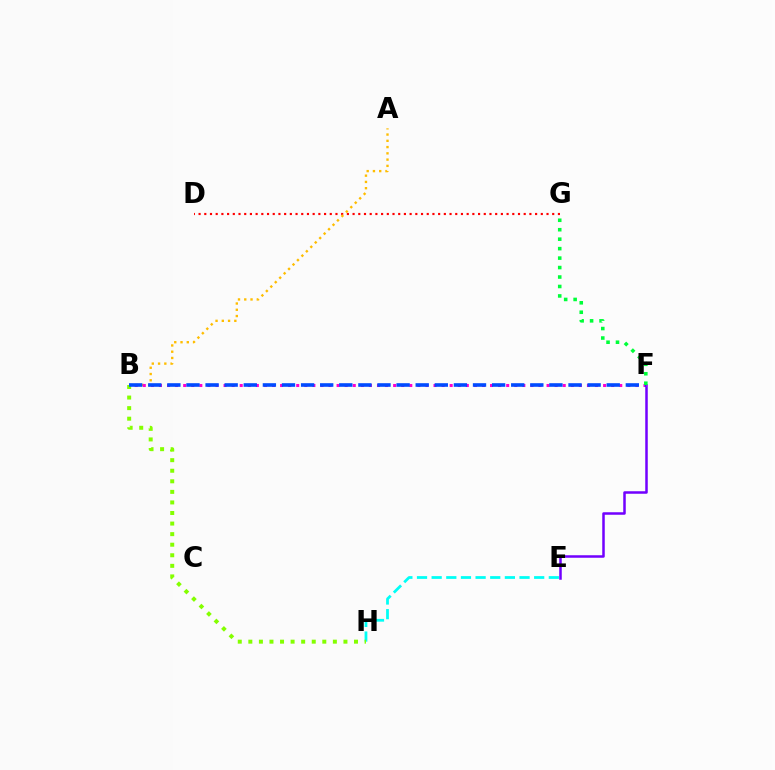{('D', 'G'): [{'color': '#ff0000', 'line_style': 'dotted', 'thickness': 1.55}], ('E', 'H'): [{'color': '#00fff6', 'line_style': 'dashed', 'thickness': 1.99}], ('A', 'B'): [{'color': '#ffbd00', 'line_style': 'dotted', 'thickness': 1.7}], ('E', 'F'): [{'color': '#7200ff', 'line_style': 'solid', 'thickness': 1.81}], ('B', 'H'): [{'color': '#84ff00', 'line_style': 'dotted', 'thickness': 2.87}], ('B', 'F'): [{'color': '#ff00cf', 'line_style': 'dotted', 'thickness': 2.19}, {'color': '#004bff', 'line_style': 'dashed', 'thickness': 2.6}], ('F', 'G'): [{'color': '#00ff39', 'line_style': 'dotted', 'thickness': 2.57}]}